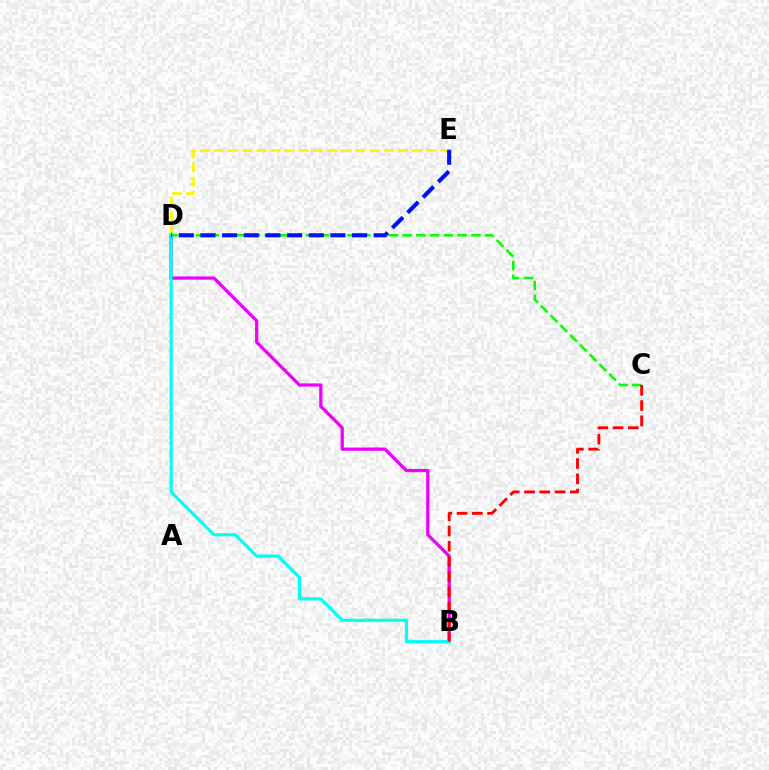{('B', 'D'): [{'color': '#ee00ff', 'line_style': 'solid', 'thickness': 2.34}, {'color': '#00fff6', 'line_style': 'solid', 'thickness': 2.27}], ('D', 'E'): [{'color': '#fcf500', 'line_style': 'dashed', 'thickness': 1.92}, {'color': '#0010ff', 'line_style': 'dashed', 'thickness': 2.94}], ('C', 'D'): [{'color': '#08ff00', 'line_style': 'dashed', 'thickness': 1.87}], ('B', 'C'): [{'color': '#ff0000', 'line_style': 'dashed', 'thickness': 2.07}]}